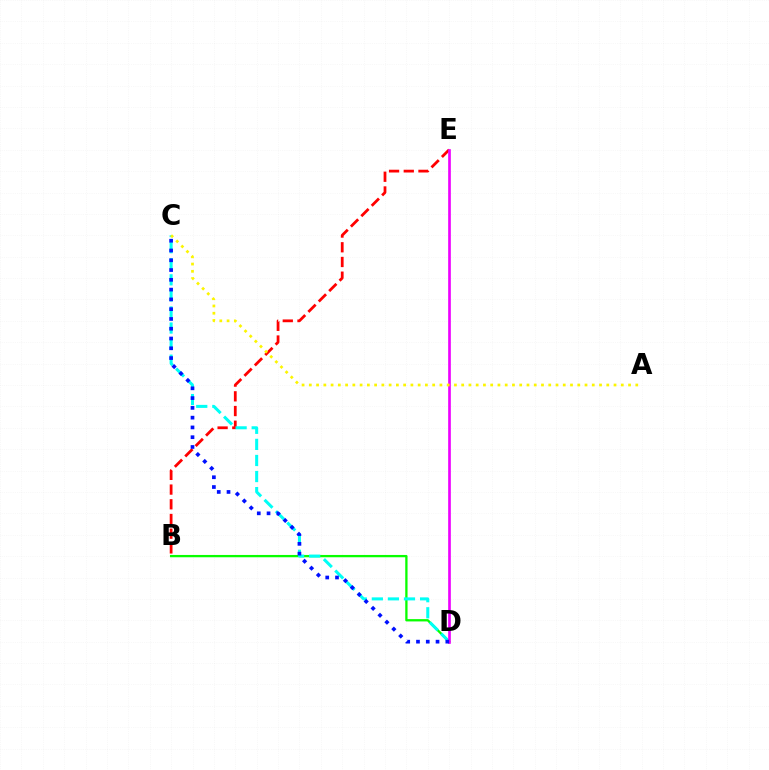{('B', 'D'): [{'color': '#08ff00', 'line_style': 'solid', 'thickness': 1.66}], ('B', 'E'): [{'color': '#ff0000', 'line_style': 'dashed', 'thickness': 2.0}], ('C', 'D'): [{'color': '#00fff6', 'line_style': 'dashed', 'thickness': 2.18}, {'color': '#0010ff', 'line_style': 'dotted', 'thickness': 2.66}], ('D', 'E'): [{'color': '#ee00ff', 'line_style': 'solid', 'thickness': 1.92}], ('A', 'C'): [{'color': '#fcf500', 'line_style': 'dotted', 'thickness': 1.97}]}